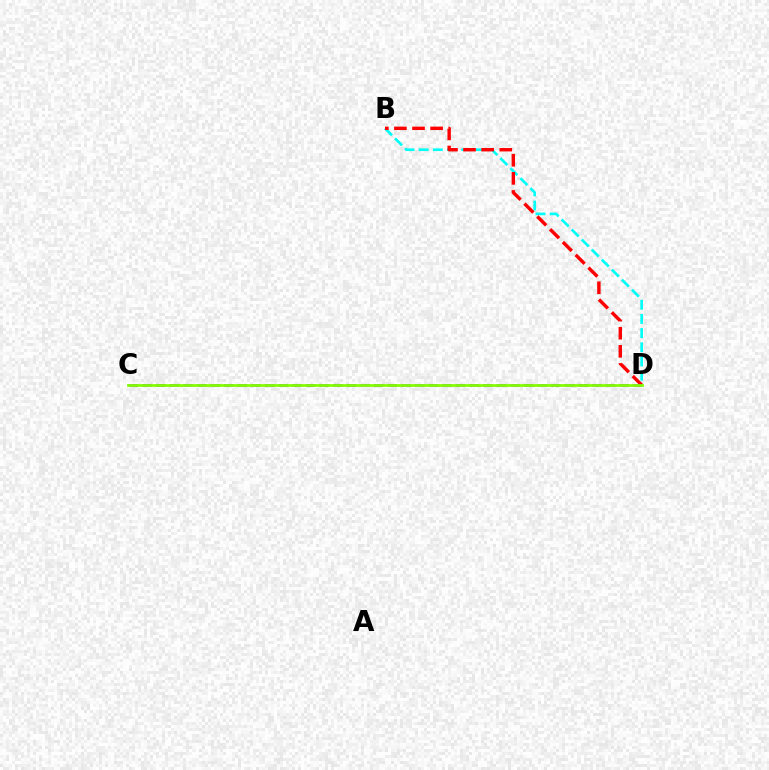{('B', 'D'): [{'color': '#00fff6', 'line_style': 'dashed', 'thickness': 1.93}, {'color': '#ff0000', 'line_style': 'dashed', 'thickness': 2.46}], ('C', 'D'): [{'color': '#7200ff', 'line_style': 'dashed', 'thickness': 1.85}, {'color': '#84ff00', 'line_style': 'solid', 'thickness': 1.99}]}